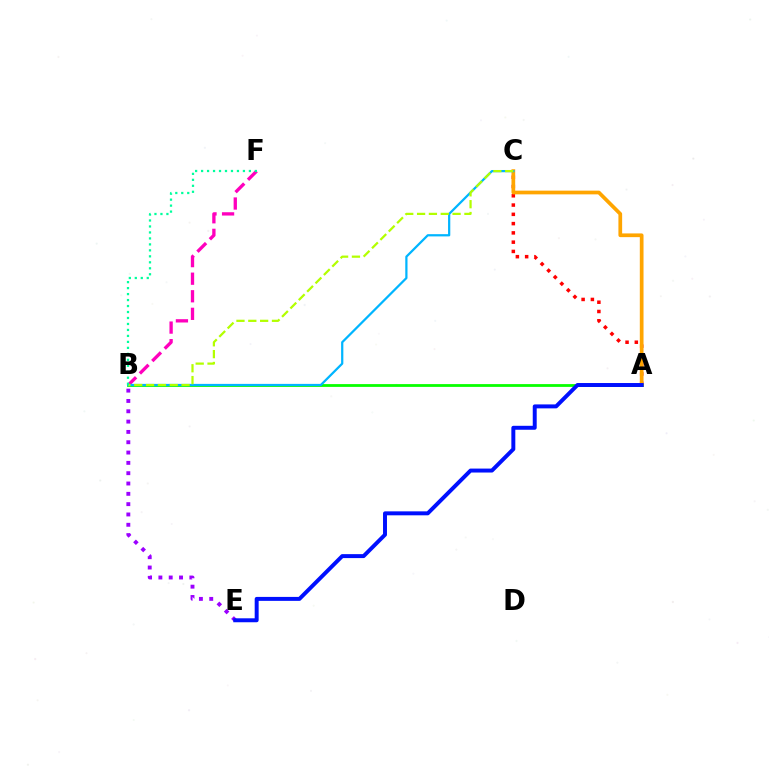{('A', 'C'): [{'color': '#ff0000', 'line_style': 'dotted', 'thickness': 2.52}, {'color': '#ffa500', 'line_style': 'solid', 'thickness': 2.68}], ('B', 'E'): [{'color': '#9b00ff', 'line_style': 'dotted', 'thickness': 2.8}], ('A', 'B'): [{'color': '#08ff00', 'line_style': 'solid', 'thickness': 2.01}], ('B', 'F'): [{'color': '#ff00bd', 'line_style': 'dashed', 'thickness': 2.39}, {'color': '#00ff9d', 'line_style': 'dotted', 'thickness': 1.62}], ('A', 'E'): [{'color': '#0010ff', 'line_style': 'solid', 'thickness': 2.85}], ('B', 'C'): [{'color': '#00b5ff', 'line_style': 'solid', 'thickness': 1.61}, {'color': '#b3ff00', 'line_style': 'dashed', 'thickness': 1.61}]}